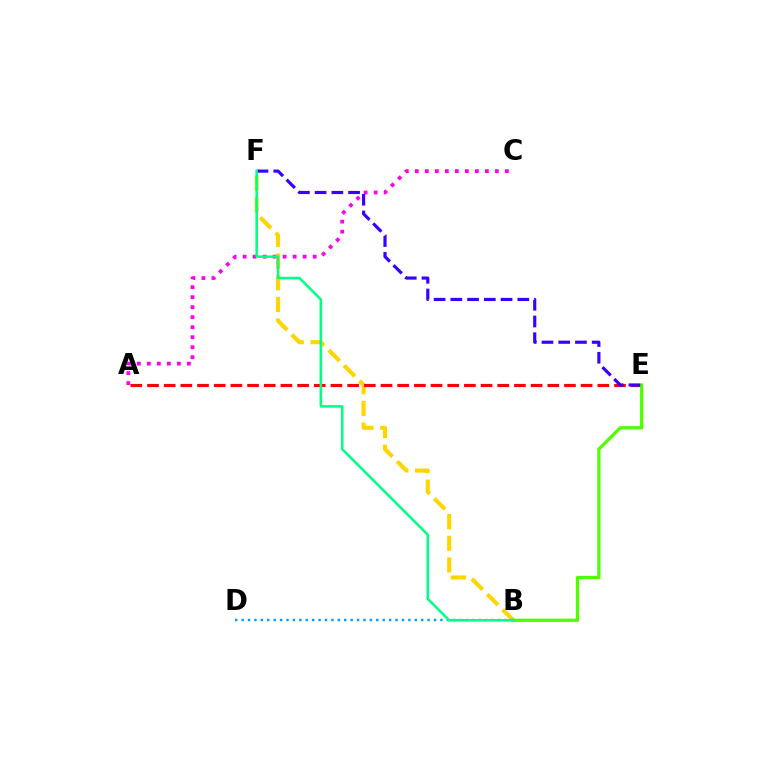{('A', 'C'): [{'color': '#ff00ed', 'line_style': 'dotted', 'thickness': 2.72}], ('B', 'F'): [{'color': '#ffd500', 'line_style': 'dashed', 'thickness': 2.95}, {'color': '#00ff86', 'line_style': 'solid', 'thickness': 1.83}], ('B', 'D'): [{'color': '#009eff', 'line_style': 'dotted', 'thickness': 1.74}], ('A', 'E'): [{'color': '#ff0000', 'line_style': 'dashed', 'thickness': 2.27}], ('B', 'E'): [{'color': '#4fff00', 'line_style': 'solid', 'thickness': 2.32}], ('E', 'F'): [{'color': '#3700ff', 'line_style': 'dashed', 'thickness': 2.27}]}